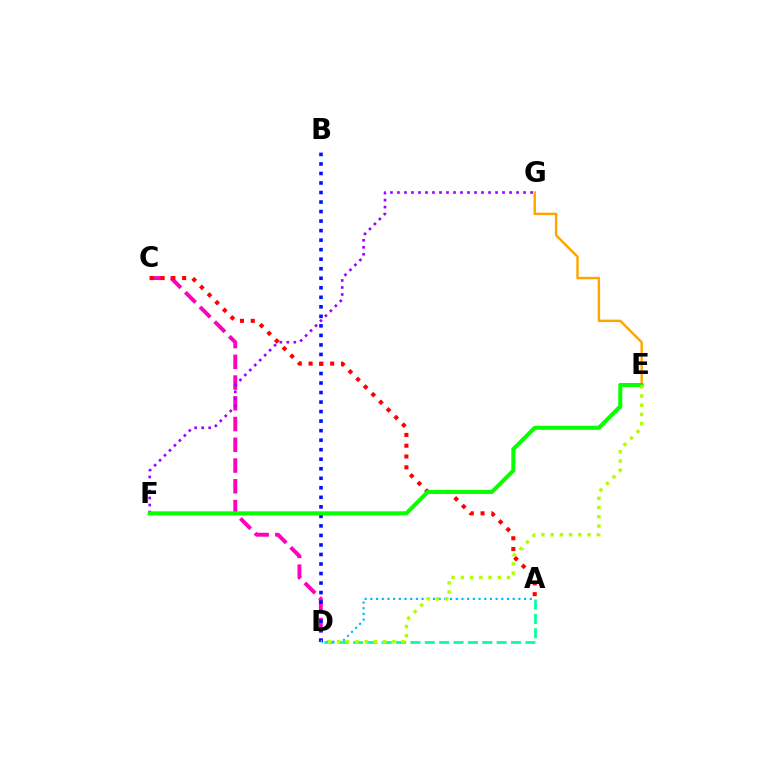{('A', 'D'): [{'color': '#00ff9d', 'line_style': 'dashed', 'thickness': 1.95}, {'color': '#00b5ff', 'line_style': 'dotted', 'thickness': 1.55}], ('E', 'G'): [{'color': '#ffa500', 'line_style': 'solid', 'thickness': 1.75}], ('C', 'D'): [{'color': '#ff00bd', 'line_style': 'dashed', 'thickness': 2.82}], ('B', 'D'): [{'color': '#0010ff', 'line_style': 'dotted', 'thickness': 2.59}], ('F', 'G'): [{'color': '#9b00ff', 'line_style': 'dotted', 'thickness': 1.9}], ('A', 'C'): [{'color': '#ff0000', 'line_style': 'dotted', 'thickness': 2.93}], ('E', 'F'): [{'color': '#08ff00', 'line_style': 'solid', 'thickness': 2.91}], ('D', 'E'): [{'color': '#b3ff00', 'line_style': 'dotted', 'thickness': 2.51}]}